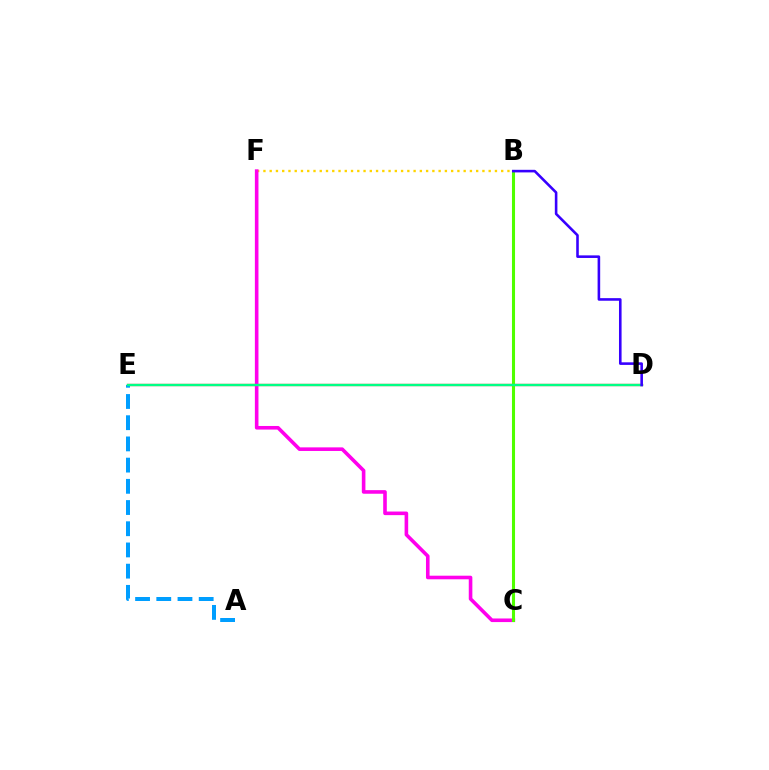{('B', 'F'): [{'color': '#ffd500', 'line_style': 'dotted', 'thickness': 1.7}], ('D', 'E'): [{'color': '#ff0000', 'line_style': 'solid', 'thickness': 1.62}, {'color': '#00ff86', 'line_style': 'solid', 'thickness': 1.68}], ('A', 'E'): [{'color': '#009eff', 'line_style': 'dashed', 'thickness': 2.88}], ('C', 'F'): [{'color': '#ff00ed', 'line_style': 'solid', 'thickness': 2.59}], ('B', 'C'): [{'color': '#4fff00', 'line_style': 'solid', 'thickness': 2.21}], ('B', 'D'): [{'color': '#3700ff', 'line_style': 'solid', 'thickness': 1.86}]}